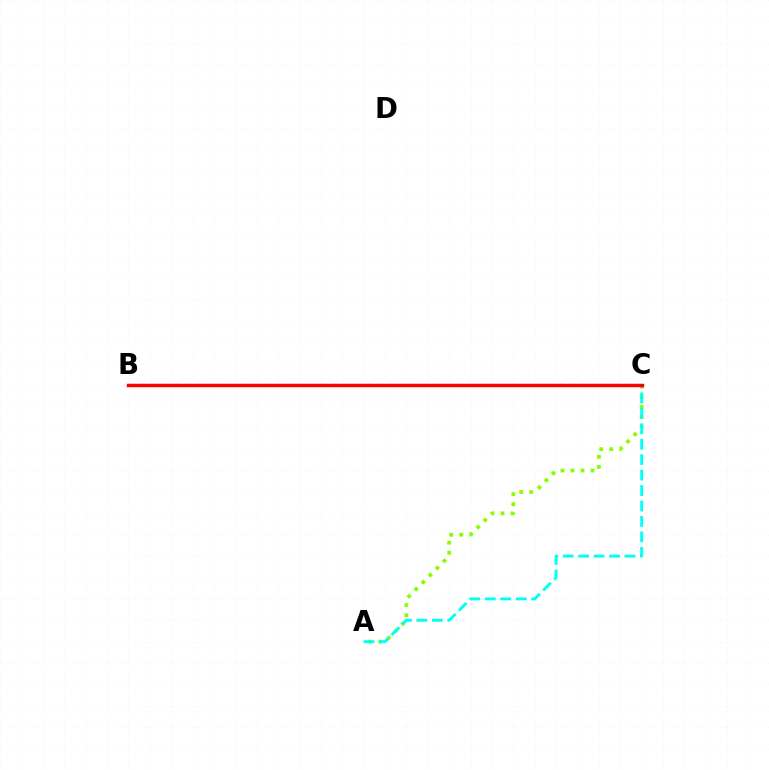{('A', 'C'): [{'color': '#84ff00', 'line_style': 'dotted', 'thickness': 2.72}, {'color': '#00fff6', 'line_style': 'dashed', 'thickness': 2.1}], ('B', 'C'): [{'color': '#7200ff', 'line_style': 'dashed', 'thickness': 1.53}, {'color': '#ff0000', 'line_style': 'solid', 'thickness': 2.47}]}